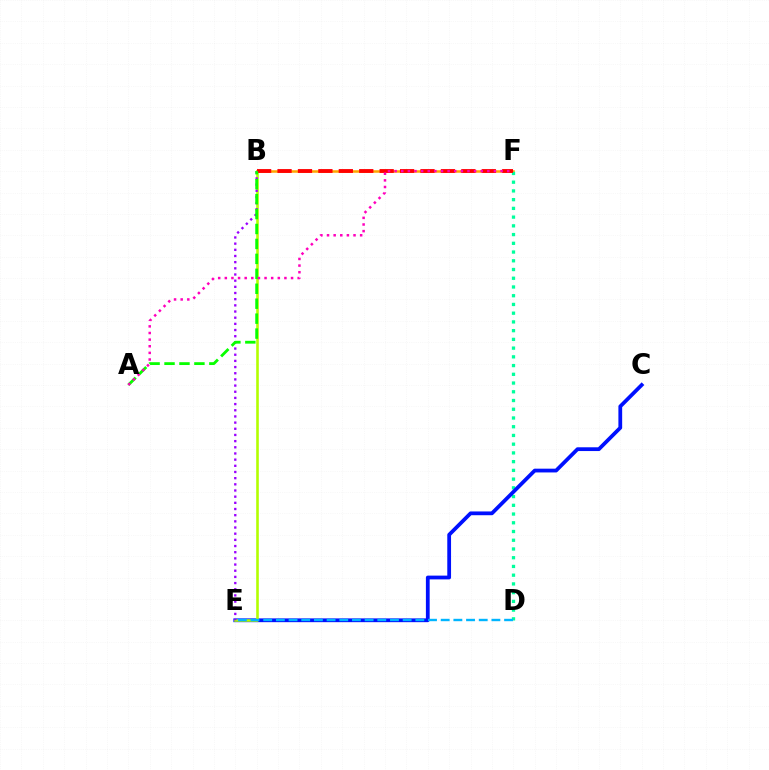{('B', 'F'): [{'color': '#ffa500', 'line_style': 'solid', 'thickness': 1.82}, {'color': '#ff0000', 'line_style': 'dashed', 'thickness': 2.77}], ('D', 'F'): [{'color': '#00ff9d', 'line_style': 'dotted', 'thickness': 2.37}], ('C', 'E'): [{'color': '#0010ff', 'line_style': 'solid', 'thickness': 2.71}], ('B', 'E'): [{'color': '#b3ff00', 'line_style': 'solid', 'thickness': 1.88}, {'color': '#9b00ff', 'line_style': 'dotted', 'thickness': 1.68}], ('A', 'B'): [{'color': '#08ff00', 'line_style': 'dashed', 'thickness': 2.03}], ('A', 'F'): [{'color': '#ff00bd', 'line_style': 'dotted', 'thickness': 1.8}], ('D', 'E'): [{'color': '#00b5ff', 'line_style': 'dashed', 'thickness': 1.72}]}